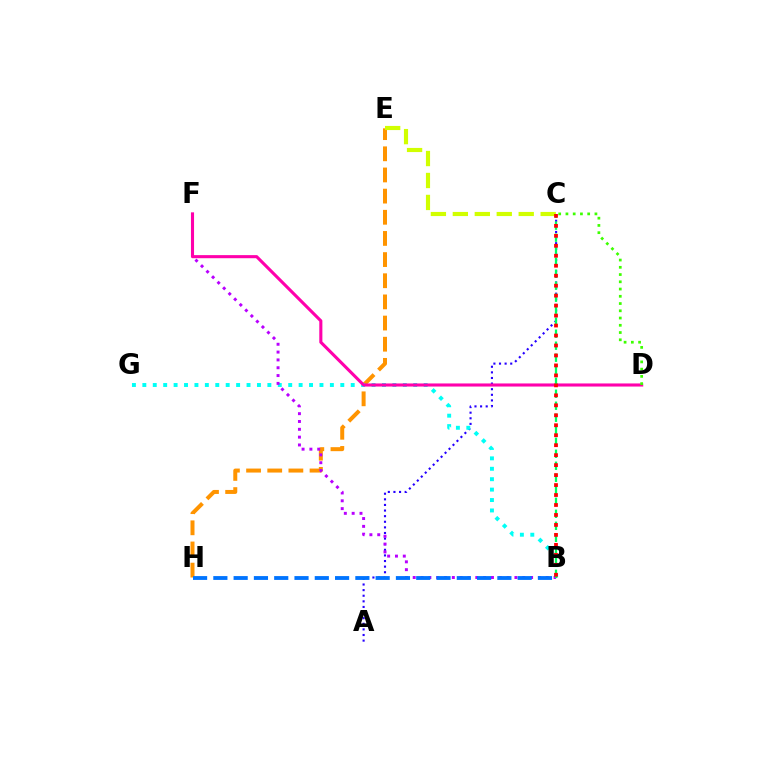{('A', 'C'): [{'color': '#2500ff', 'line_style': 'dotted', 'thickness': 1.52}], ('E', 'H'): [{'color': '#ff9400', 'line_style': 'dashed', 'thickness': 2.87}], ('B', 'G'): [{'color': '#00fff6', 'line_style': 'dotted', 'thickness': 2.83}], ('C', 'E'): [{'color': '#d1ff00', 'line_style': 'dashed', 'thickness': 2.98}], ('B', 'F'): [{'color': '#b900ff', 'line_style': 'dotted', 'thickness': 2.13}], ('D', 'F'): [{'color': '#ff00ac', 'line_style': 'solid', 'thickness': 2.23}], ('C', 'D'): [{'color': '#3dff00', 'line_style': 'dotted', 'thickness': 1.97}], ('B', 'C'): [{'color': '#00ff5c', 'line_style': 'dashed', 'thickness': 1.63}, {'color': '#ff0000', 'line_style': 'dotted', 'thickness': 2.71}], ('B', 'H'): [{'color': '#0074ff', 'line_style': 'dashed', 'thickness': 2.76}]}